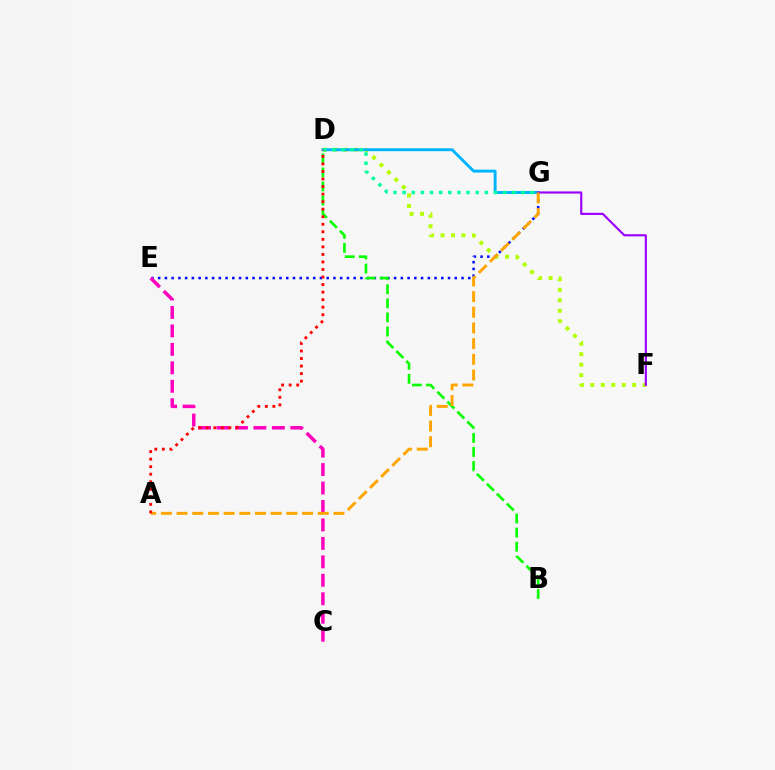{('D', 'F'): [{'color': '#b3ff00', 'line_style': 'dotted', 'thickness': 2.85}], ('E', 'G'): [{'color': '#0010ff', 'line_style': 'dotted', 'thickness': 1.83}], ('B', 'D'): [{'color': '#08ff00', 'line_style': 'dashed', 'thickness': 1.91}], ('D', 'G'): [{'color': '#00b5ff', 'line_style': 'solid', 'thickness': 2.1}, {'color': '#00ff9d', 'line_style': 'dotted', 'thickness': 2.48}], ('C', 'E'): [{'color': '#ff00bd', 'line_style': 'dashed', 'thickness': 2.51}], ('F', 'G'): [{'color': '#9b00ff', 'line_style': 'solid', 'thickness': 1.55}], ('A', 'G'): [{'color': '#ffa500', 'line_style': 'dashed', 'thickness': 2.13}], ('A', 'D'): [{'color': '#ff0000', 'line_style': 'dotted', 'thickness': 2.05}]}